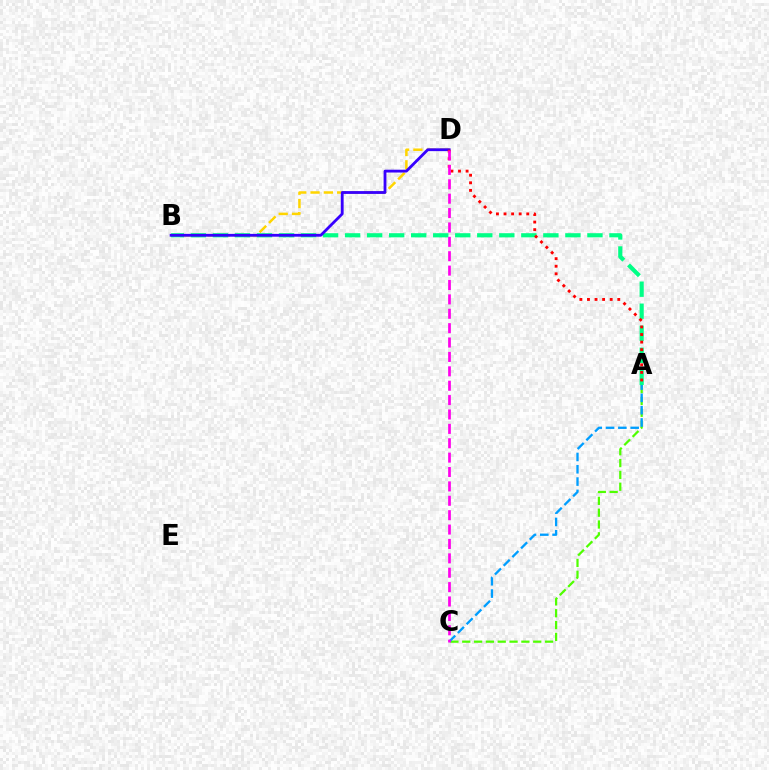{('B', 'D'): [{'color': '#ffd500', 'line_style': 'dashed', 'thickness': 1.81}, {'color': '#3700ff', 'line_style': 'solid', 'thickness': 2.03}], ('A', 'C'): [{'color': '#4fff00', 'line_style': 'dashed', 'thickness': 1.61}, {'color': '#009eff', 'line_style': 'dashed', 'thickness': 1.67}], ('A', 'B'): [{'color': '#00ff86', 'line_style': 'dashed', 'thickness': 2.99}], ('A', 'D'): [{'color': '#ff0000', 'line_style': 'dotted', 'thickness': 2.06}], ('C', 'D'): [{'color': '#ff00ed', 'line_style': 'dashed', 'thickness': 1.95}]}